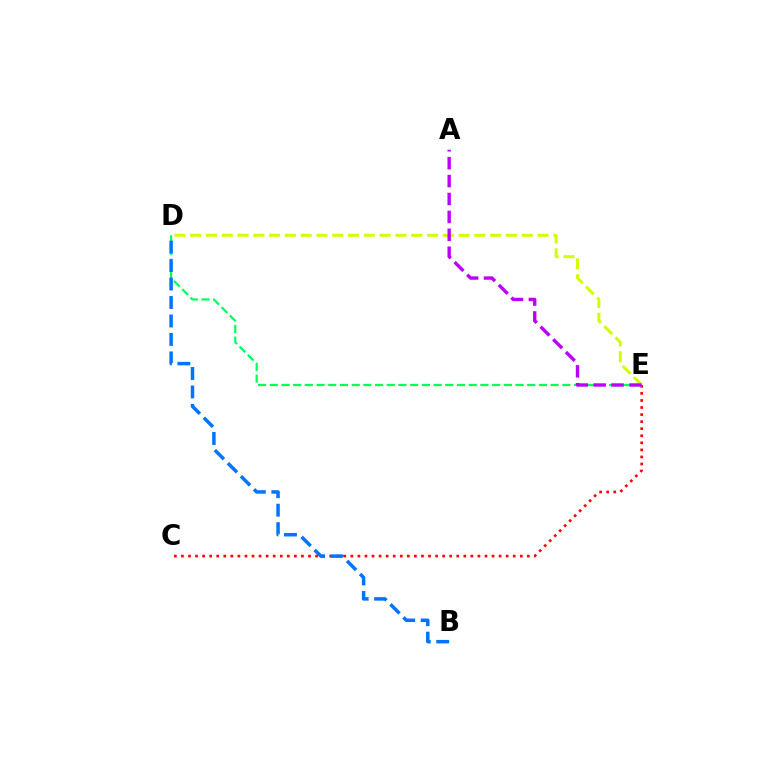{('C', 'E'): [{'color': '#ff0000', 'line_style': 'dotted', 'thickness': 1.92}], ('D', 'E'): [{'color': '#00ff5c', 'line_style': 'dashed', 'thickness': 1.59}, {'color': '#d1ff00', 'line_style': 'dashed', 'thickness': 2.15}], ('A', 'E'): [{'color': '#b900ff', 'line_style': 'dashed', 'thickness': 2.43}], ('B', 'D'): [{'color': '#0074ff', 'line_style': 'dashed', 'thickness': 2.51}]}